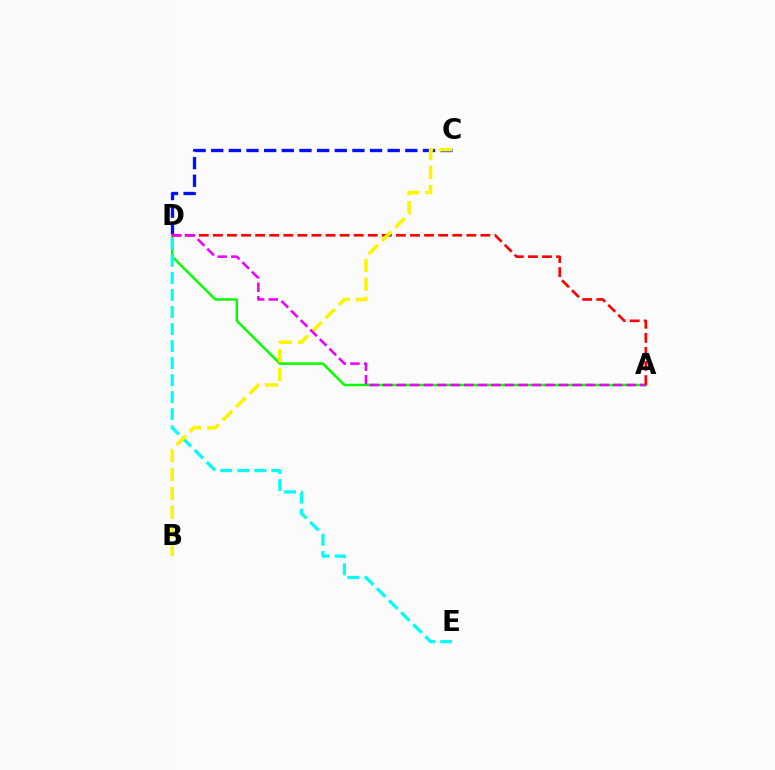{('C', 'D'): [{'color': '#0010ff', 'line_style': 'dashed', 'thickness': 2.4}], ('A', 'D'): [{'color': '#08ff00', 'line_style': 'solid', 'thickness': 1.8}, {'color': '#ff0000', 'line_style': 'dashed', 'thickness': 1.91}, {'color': '#ee00ff', 'line_style': 'dashed', 'thickness': 1.84}], ('D', 'E'): [{'color': '#00fff6', 'line_style': 'dashed', 'thickness': 2.31}], ('B', 'C'): [{'color': '#fcf500', 'line_style': 'dashed', 'thickness': 2.57}]}